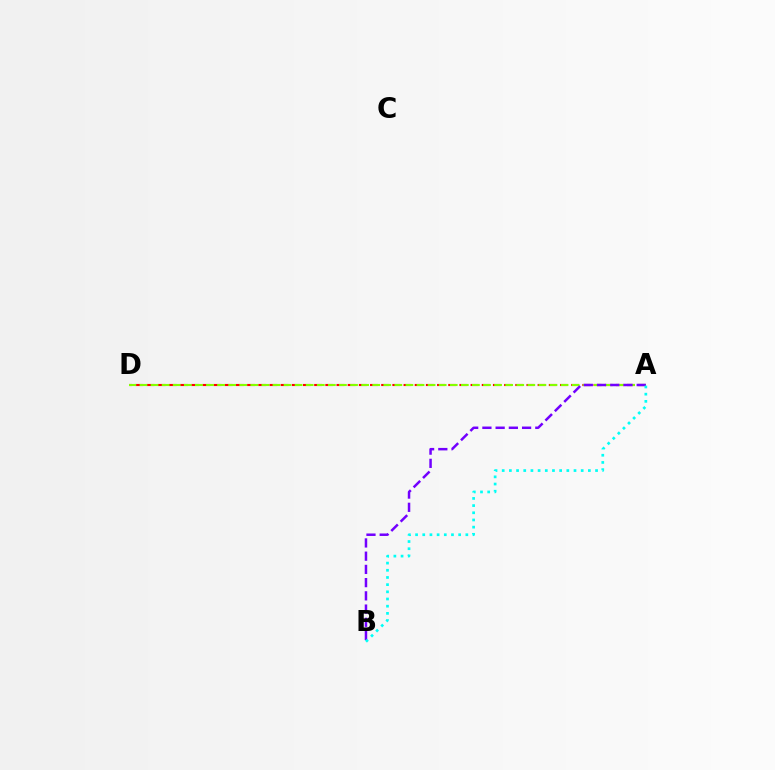{('A', 'D'): [{'color': '#ff0000', 'line_style': 'dashed', 'thickness': 1.52}, {'color': '#84ff00', 'line_style': 'dashed', 'thickness': 1.51}], ('A', 'B'): [{'color': '#7200ff', 'line_style': 'dashed', 'thickness': 1.8}, {'color': '#00fff6', 'line_style': 'dotted', 'thickness': 1.95}]}